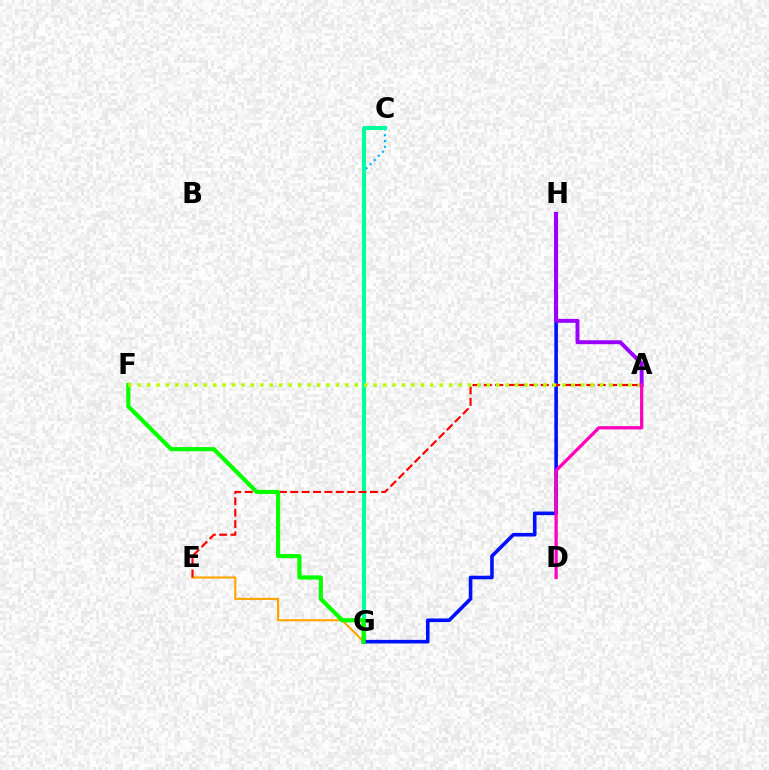{('E', 'G'): [{'color': '#ffa500', 'line_style': 'solid', 'thickness': 1.53}], ('C', 'G'): [{'color': '#00b5ff', 'line_style': 'dotted', 'thickness': 1.58}, {'color': '#00ff9d', 'line_style': 'solid', 'thickness': 2.92}], ('G', 'H'): [{'color': '#0010ff', 'line_style': 'solid', 'thickness': 2.6}], ('A', 'E'): [{'color': '#ff0000', 'line_style': 'dashed', 'thickness': 1.55}], ('F', 'G'): [{'color': '#08ff00', 'line_style': 'solid', 'thickness': 3.0}], ('A', 'F'): [{'color': '#b3ff00', 'line_style': 'dotted', 'thickness': 2.56}], ('A', 'H'): [{'color': '#9b00ff', 'line_style': 'solid', 'thickness': 2.83}], ('A', 'D'): [{'color': '#ff00bd', 'line_style': 'solid', 'thickness': 2.34}]}